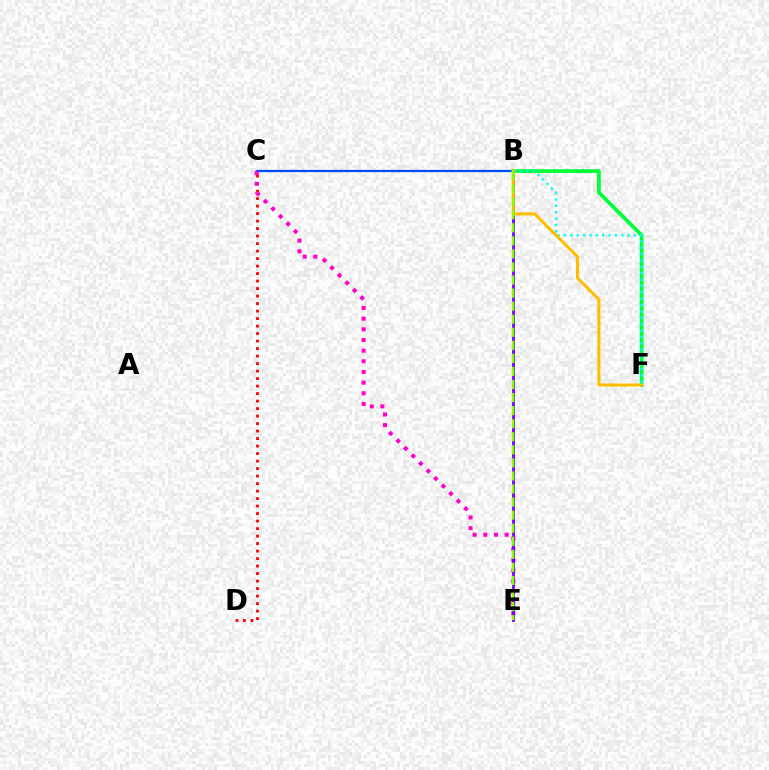{('B', 'C'): [{'color': '#004bff', 'line_style': 'solid', 'thickness': 1.63}], ('C', 'D'): [{'color': '#ff0000', 'line_style': 'dotted', 'thickness': 2.04}], ('B', 'F'): [{'color': '#00ff39', 'line_style': 'solid', 'thickness': 2.71}, {'color': '#00fff6', 'line_style': 'dotted', 'thickness': 1.73}, {'color': '#ffbd00', 'line_style': 'solid', 'thickness': 2.2}], ('C', 'E'): [{'color': '#ff00cf', 'line_style': 'dotted', 'thickness': 2.89}], ('B', 'E'): [{'color': '#7200ff', 'line_style': 'solid', 'thickness': 1.97}, {'color': '#84ff00', 'line_style': 'dashed', 'thickness': 1.77}]}